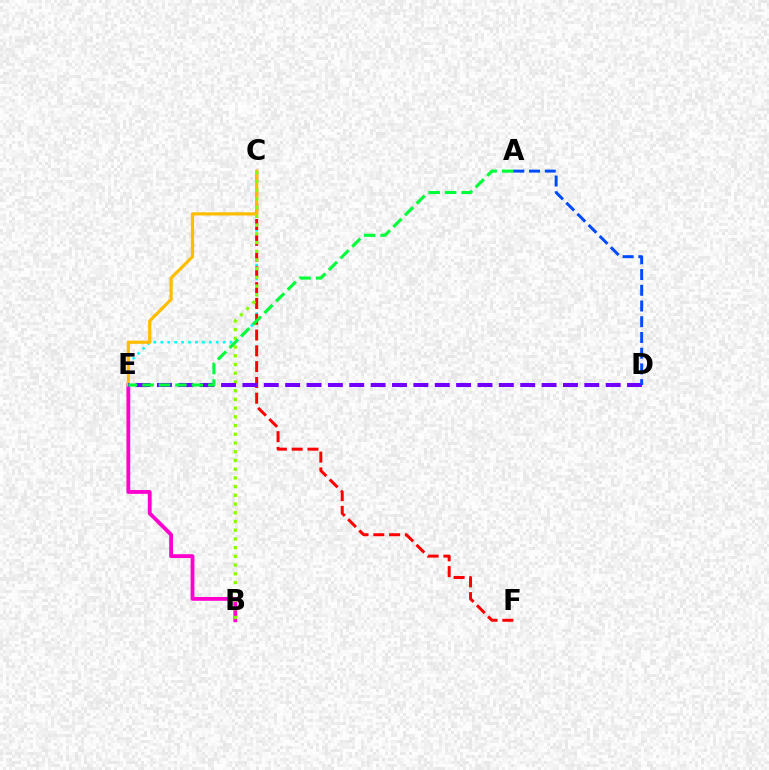{('C', 'E'): [{'color': '#00fff6', 'line_style': 'dotted', 'thickness': 1.88}, {'color': '#ffbd00', 'line_style': 'solid', 'thickness': 2.3}], ('B', 'E'): [{'color': '#ff00cf', 'line_style': 'solid', 'thickness': 2.75}], ('C', 'F'): [{'color': '#ff0000', 'line_style': 'dashed', 'thickness': 2.15}], ('B', 'C'): [{'color': '#84ff00', 'line_style': 'dotted', 'thickness': 2.37}], ('D', 'E'): [{'color': '#7200ff', 'line_style': 'dashed', 'thickness': 2.9}], ('A', 'E'): [{'color': '#00ff39', 'line_style': 'dashed', 'thickness': 2.24}], ('A', 'D'): [{'color': '#004bff', 'line_style': 'dashed', 'thickness': 2.14}]}